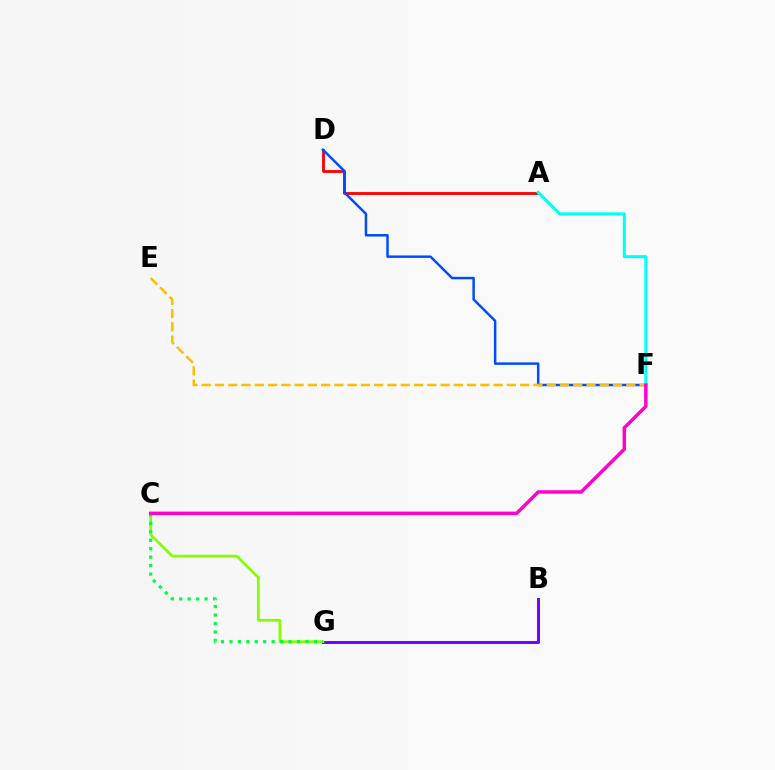{('A', 'D'): [{'color': '#ff0000', 'line_style': 'solid', 'thickness': 2.03}], ('B', 'G'): [{'color': '#7200ff', 'line_style': 'solid', 'thickness': 2.12}], ('C', 'G'): [{'color': '#84ff00', 'line_style': 'solid', 'thickness': 1.94}, {'color': '#00ff39', 'line_style': 'dotted', 'thickness': 2.3}], ('D', 'F'): [{'color': '#004bff', 'line_style': 'solid', 'thickness': 1.78}], ('E', 'F'): [{'color': '#ffbd00', 'line_style': 'dashed', 'thickness': 1.8}], ('A', 'F'): [{'color': '#00fff6', 'line_style': 'solid', 'thickness': 2.18}], ('C', 'F'): [{'color': '#ff00cf', 'line_style': 'solid', 'thickness': 2.48}]}